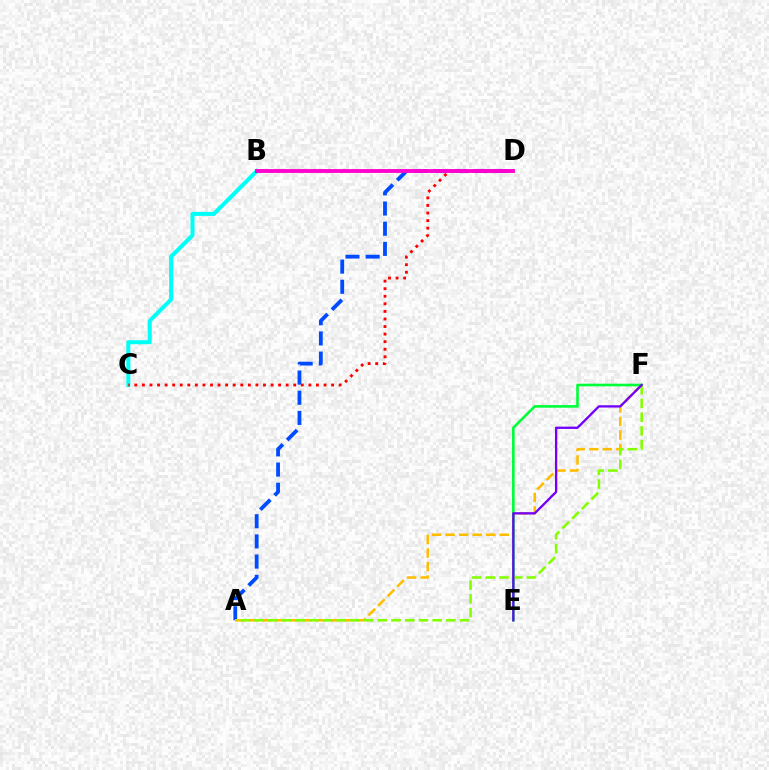{('B', 'C'): [{'color': '#00fff6', 'line_style': 'solid', 'thickness': 2.9}], ('C', 'D'): [{'color': '#ff0000', 'line_style': 'dotted', 'thickness': 2.06}], ('A', 'D'): [{'color': '#004bff', 'line_style': 'dashed', 'thickness': 2.74}], ('B', 'D'): [{'color': '#ff00cf', 'line_style': 'solid', 'thickness': 2.78}], ('A', 'F'): [{'color': '#ffbd00', 'line_style': 'dashed', 'thickness': 1.84}, {'color': '#84ff00', 'line_style': 'dashed', 'thickness': 1.86}], ('E', 'F'): [{'color': '#00ff39', 'line_style': 'solid', 'thickness': 1.89}, {'color': '#7200ff', 'line_style': 'solid', 'thickness': 1.66}]}